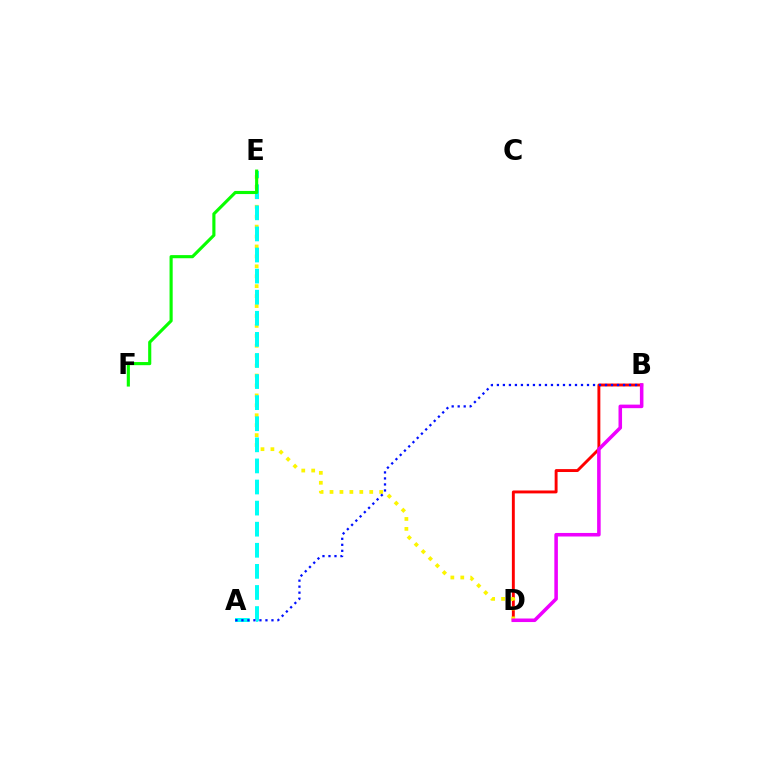{('B', 'D'): [{'color': '#ff0000', 'line_style': 'solid', 'thickness': 2.09}, {'color': '#ee00ff', 'line_style': 'solid', 'thickness': 2.55}], ('D', 'E'): [{'color': '#fcf500', 'line_style': 'dotted', 'thickness': 2.7}], ('A', 'E'): [{'color': '#00fff6', 'line_style': 'dashed', 'thickness': 2.87}], ('A', 'B'): [{'color': '#0010ff', 'line_style': 'dotted', 'thickness': 1.63}], ('E', 'F'): [{'color': '#08ff00', 'line_style': 'solid', 'thickness': 2.25}]}